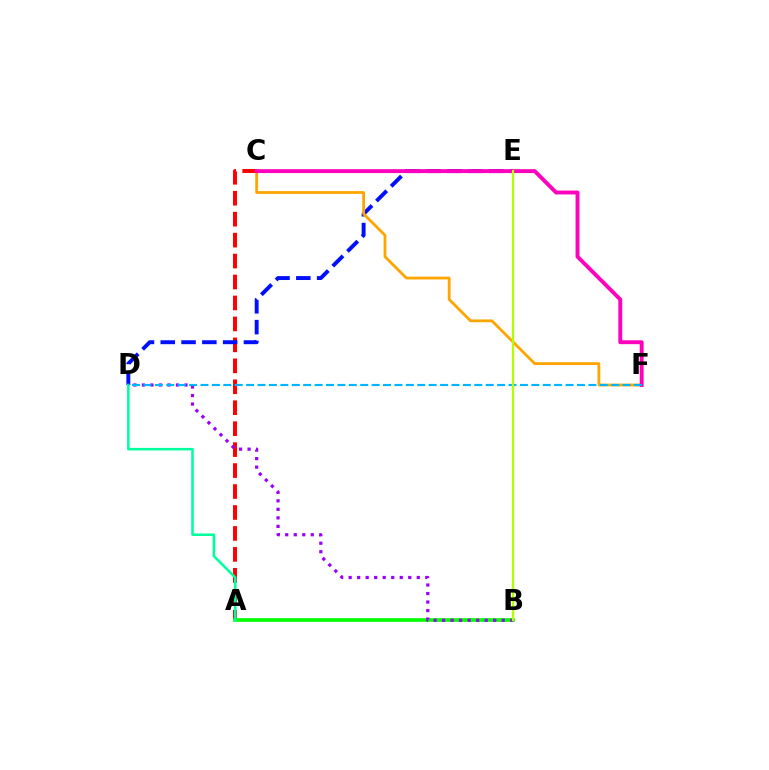{('A', 'C'): [{'color': '#ff0000', 'line_style': 'dashed', 'thickness': 2.85}], ('D', 'E'): [{'color': '#0010ff', 'line_style': 'dashed', 'thickness': 2.83}], ('C', 'F'): [{'color': '#ffa500', 'line_style': 'solid', 'thickness': 2.01}, {'color': '#ff00bd', 'line_style': 'solid', 'thickness': 2.8}], ('A', 'B'): [{'color': '#08ff00', 'line_style': 'solid', 'thickness': 2.66}], ('B', 'D'): [{'color': '#9b00ff', 'line_style': 'dotted', 'thickness': 2.31}], ('A', 'D'): [{'color': '#00ff9d', 'line_style': 'solid', 'thickness': 1.84}], ('D', 'F'): [{'color': '#00b5ff', 'line_style': 'dashed', 'thickness': 1.55}], ('B', 'E'): [{'color': '#b3ff00', 'line_style': 'solid', 'thickness': 1.64}]}